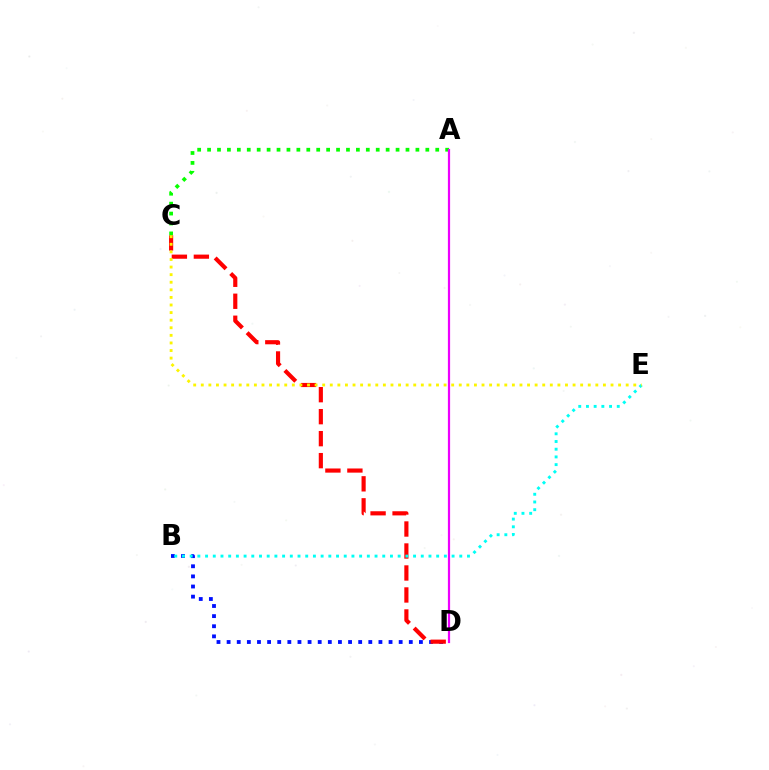{('B', 'D'): [{'color': '#0010ff', 'line_style': 'dotted', 'thickness': 2.75}], ('C', 'D'): [{'color': '#ff0000', 'line_style': 'dashed', 'thickness': 2.99}], ('A', 'C'): [{'color': '#08ff00', 'line_style': 'dotted', 'thickness': 2.7}], ('A', 'D'): [{'color': '#ee00ff', 'line_style': 'solid', 'thickness': 1.6}], ('B', 'E'): [{'color': '#00fff6', 'line_style': 'dotted', 'thickness': 2.09}], ('C', 'E'): [{'color': '#fcf500', 'line_style': 'dotted', 'thickness': 2.06}]}